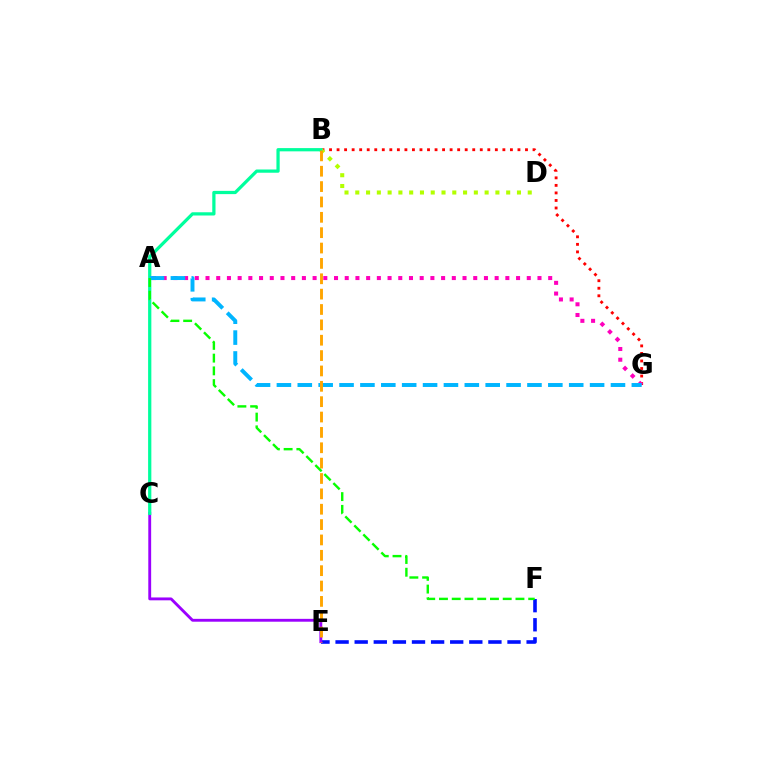{('B', 'G'): [{'color': '#ff0000', 'line_style': 'dotted', 'thickness': 2.05}], ('B', 'D'): [{'color': '#b3ff00', 'line_style': 'dotted', 'thickness': 2.93}], ('A', 'G'): [{'color': '#ff00bd', 'line_style': 'dotted', 'thickness': 2.91}, {'color': '#00b5ff', 'line_style': 'dashed', 'thickness': 2.84}], ('E', 'F'): [{'color': '#0010ff', 'line_style': 'dashed', 'thickness': 2.6}], ('C', 'E'): [{'color': '#9b00ff', 'line_style': 'solid', 'thickness': 2.06}], ('B', 'C'): [{'color': '#00ff9d', 'line_style': 'solid', 'thickness': 2.33}], ('B', 'E'): [{'color': '#ffa500', 'line_style': 'dashed', 'thickness': 2.09}], ('A', 'F'): [{'color': '#08ff00', 'line_style': 'dashed', 'thickness': 1.73}]}